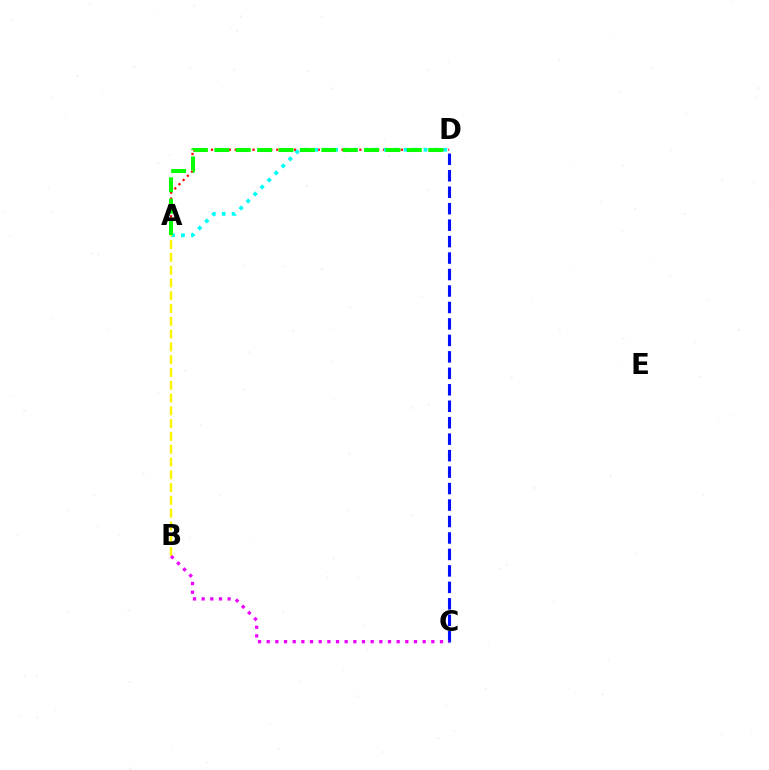{('A', 'D'): [{'color': '#ff0000', 'line_style': 'dotted', 'thickness': 1.61}, {'color': '#00fff6', 'line_style': 'dotted', 'thickness': 2.7}, {'color': '#08ff00', 'line_style': 'dashed', 'thickness': 2.91}], ('C', 'D'): [{'color': '#0010ff', 'line_style': 'dashed', 'thickness': 2.24}], ('A', 'B'): [{'color': '#fcf500', 'line_style': 'dashed', 'thickness': 1.74}], ('B', 'C'): [{'color': '#ee00ff', 'line_style': 'dotted', 'thickness': 2.35}]}